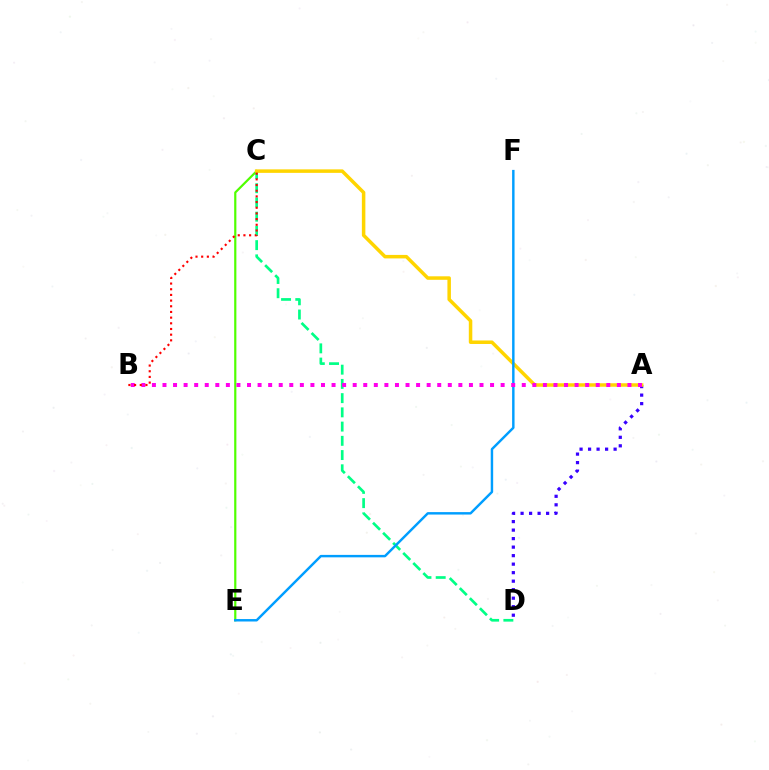{('C', 'E'): [{'color': '#4fff00', 'line_style': 'solid', 'thickness': 1.58}], ('C', 'D'): [{'color': '#00ff86', 'line_style': 'dashed', 'thickness': 1.93}], ('A', 'D'): [{'color': '#3700ff', 'line_style': 'dotted', 'thickness': 2.31}], ('A', 'C'): [{'color': '#ffd500', 'line_style': 'solid', 'thickness': 2.52}], ('E', 'F'): [{'color': '#009eff', 'line_style': 'solid', 'thickness': 1.76}], ('A', 'B'): [{'color': '#ff00ed', 'line_style': 'dotted', 'thickness': 2.87}], ('B', 'C'): [{'color': '#ff0000', 'line_style': 'dotted', 'thickness': 1.54}]}